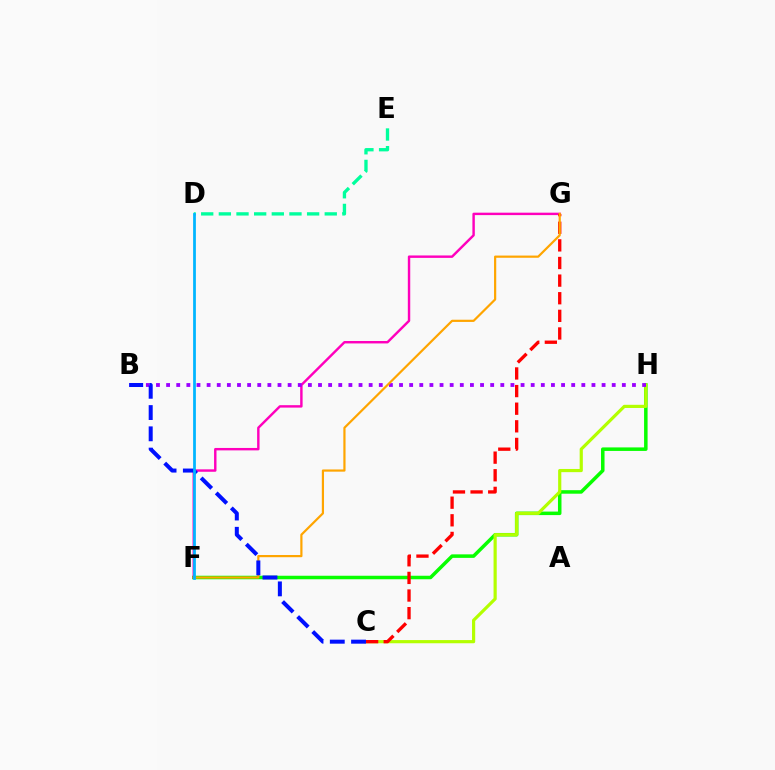{('D', 'E'): [{'color': '#00ff9d', 'line_style': 'dashed', 'thickness': 2.4}], ('F', 'H'): [{'color': '#08ff00', 'line_style': 'solid', 'thickness': 2.53}], ('F', 'G'): [{'color': '#ff00bd', 'line_style': 'solid', 'thickness': 1.75}, {'color': '#ffa500', 'line_style': 'solid', 'thickness': 1.58}], ('C', 'H'): [{'color': '#b3ff00', 'line_style': 'solid', 'thickness': 2.29}], ('B', 'H'): [{'color': '#9b00ff', 'line_style': 'dotted', 'thickness': 2.75}], ('C', 'G'): [{'color': '#ff0000', 'line_style': 'dashed', 'thickness': 2.39}], ('B', 'C'): [{'color': '#0010ff', 'line_style': 'dashed', 'thickness': 2.89}], ('D', 'F'): [{'color': '#00b5ff', 'line_style': 'solid', 'thickness': 1.98}]}